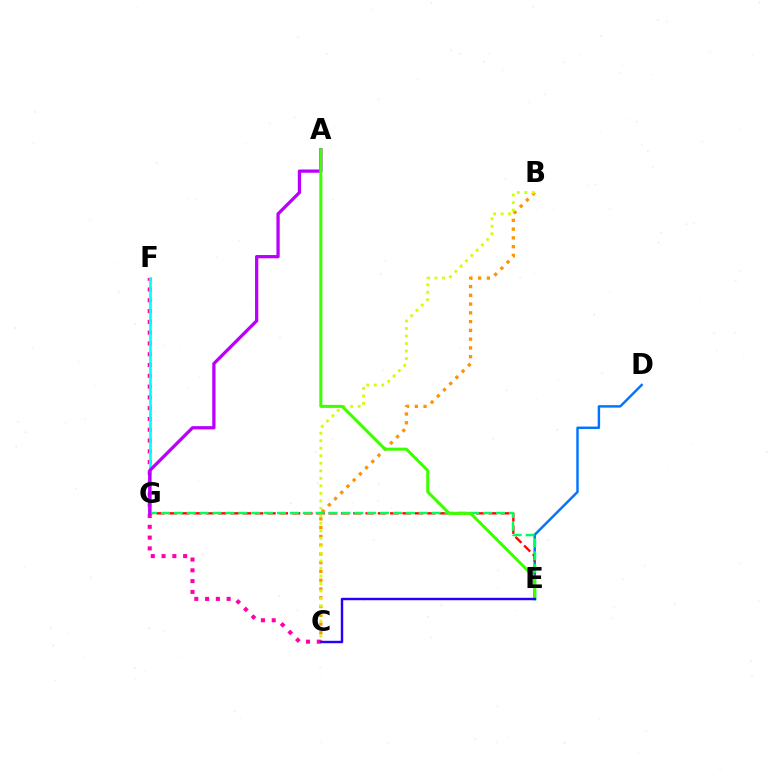{('B', 'C'): [{'color': '#ff9400', 'line_style': 'dotted', 'thickness': 2.38}, {'color': '#d1ff00', 'line_style': 'dotted', 'thickness': 2.04}], ('C', 'F'): [{'color': '#ff00ac', 'line_style': 'dotted', 'thickness': 2.93}], ('D', 'E'): [{'color': '#0074ff', 'line_style': 'solid', 'thickness': 1.76}], ('F', 'G'): [{'color': '#00fff6', 'line_style': 'solid', 'thickness': 1.93}], ('E', 'G'): [{'color': '#ff0000', 'line_style': 'dashed', 'thickness': 1.67}, {'color': '#00ff5c', 'line_style': 'dashed', 'thickness': 1.75}], ('A', 'G'): [{'color': '#b900ff', 'line_style': 'solid', 'thickness': 2.35}], ('A', 'E'): [{'color': '#3dff00', 'line_style': 'solid', 'thickness': 2.18}], ('C', 'E'): [{'color': '#2500ff', 'line_style': 'solid', 'thickness': 1.74}]}